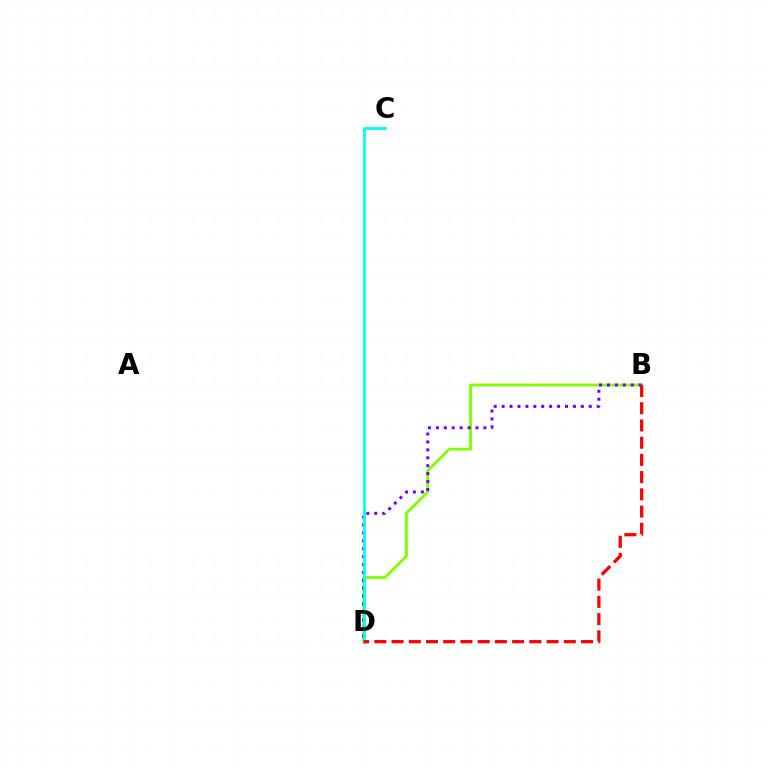{('B', 'D'): [{'color': '#84ff00', 'line_style': 'solid', 'thickness': 2.05}, {'color': '#7200ff', 'line_style': 'dotted', 'thickness': 2.15}, {'color': '#ff0000', 'line_style': 'dashed', 'thickness': 2.34}], ('C', 'D'): [{'color': '#00fff6', 'line_style': 'solid', 'thickness': 1.99}]}